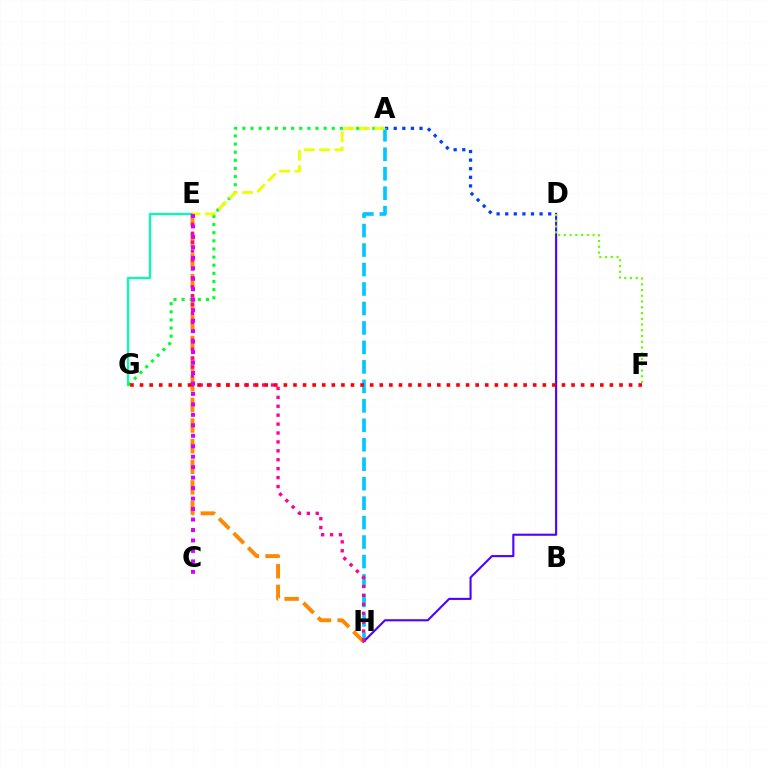{('A', 'D'): [{'color': '#003fff', 'line_style': 'dotted', 'thickness': 2.34}], ('A', 'H'): [{'color': '#00c7ff', 'line_style': 'dashed', 'thickness': 2.64}], ('D', 'H'): [{'color': '#4f00ff', 'line_style': 'solid', 'thickness': 1.52}], ('E', 'G'): [{'color': '#00ffaf', 'line_style': 'solid', 'thickness': 1.61}], ('E', 'H'): [{'color': '#ff8800', 'line_style': 'dashed', 'thickness': 2.8}, {'color': '#ff00a0', 'line_style': 'dotted', 'thickness': 2.42}], ('D', 'F'): [{'color': '#66ff00', 'line_style': 'dotted', 'thickness': 1.56}], ('A', 'G'): [{'color': '#00ff27', 'line_style': 'dotted', 'thickness': 2.21}], ('A', 'E'): [{'color': '#eeff00', 'line_style': 'dashed', 'thickness': 2.08}], ('C', 'E'): [{'color': '#d600ff', 'line_style': 'dotted', 'thickness': 2.84}], ('F', 'G'): [{'color': '#ff0000', 'line_style': 'dotted', 'thickness': 2.61}]}